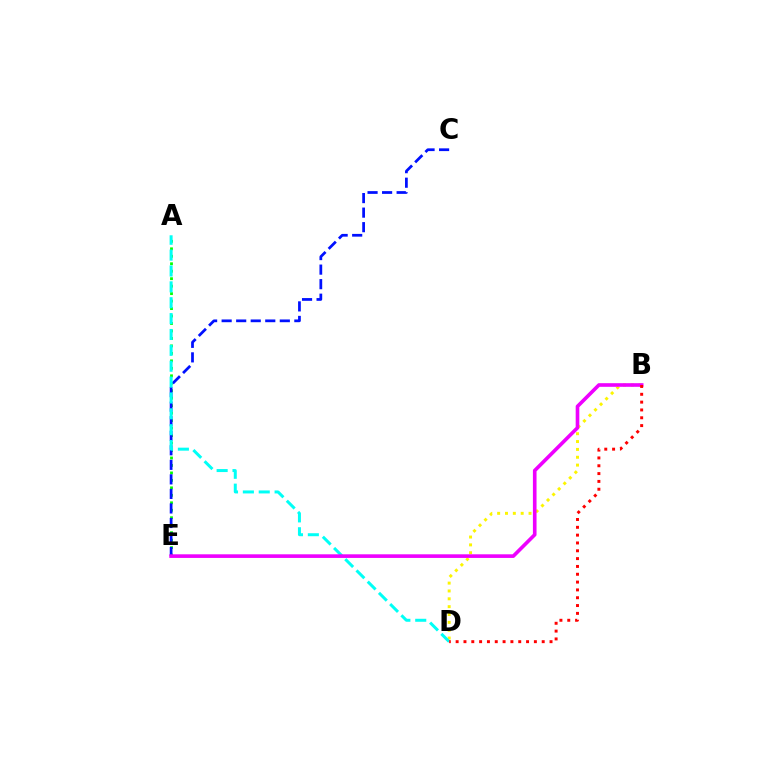{('A', 'E'): [{'color': '#08ff00', 'line_style': 'dotted', 'thickness': 2.03}], ('C', 'E'): [{'color': '#0010ff', 'line_style': 'dashed', 'thickness': 1.98}], ('B', 'D'): [{'color': '#fcf500', 'line_style': 'dotted', 'thickness': 2.13}, {'color': '#ff0000', 'line_style': 'dotted', 'thickness': 2.13}], ('A', 'D'): [{'color': '#00fff6', 'line_style': 'dashed', 'thickness': 2.16}], ('B', 'E'): [{'color': '#ee00ff', 'line_style': 'solid', 'thickness': 2.61}]}